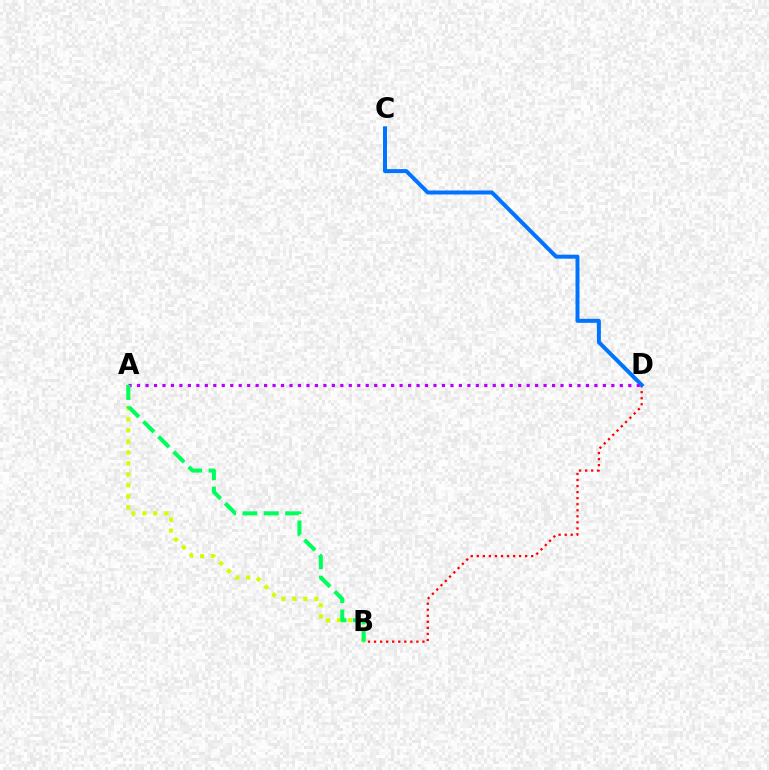{('B', 'D'): [{'color': '#ff0000', 'line_style': 'dotted', 'thickness': 1.64}], ('C', 'D'): [{'color': '#0074ff', 'line_style': 'solid', 'thickness': 2.87}], ('A', 'B'): [{'color': '#d1ff00', 'line_style': 'dotted', 'thickness': 2.99}, {'color': '#00ff5c', 'line_style': 'dashed', 'thickness': 2.9}], ('A', 'D'): [{'color': '#b900ff', 'line_style': 'dotted', 'thickness': 2.3}]}